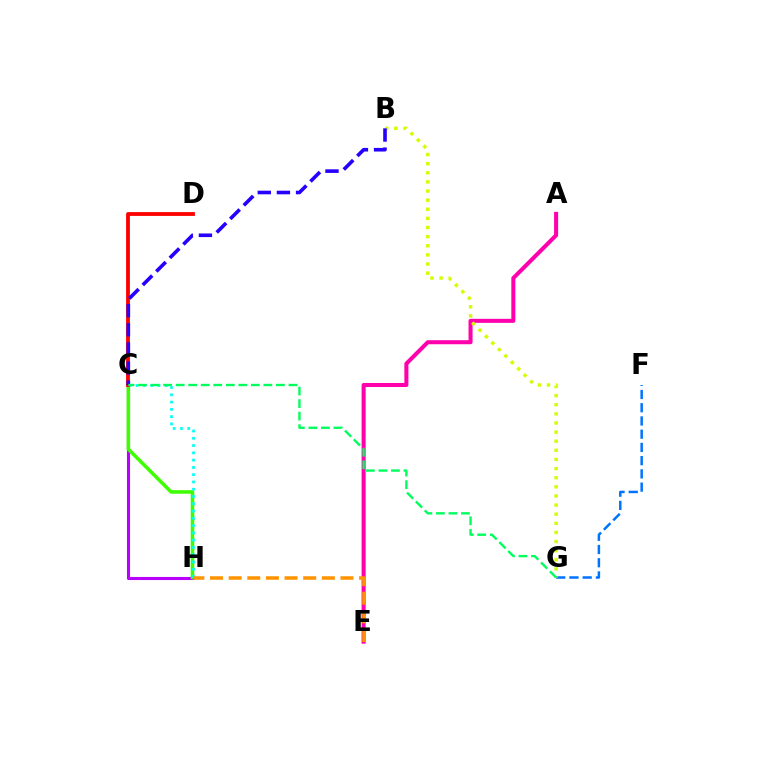{('C', 'H'): [{'color': '#b900ff', 'line_style': 'solid', 'thickness': 2.22}, {'color': '#3dff00', 'line_style': 'solid', 'thickness': 2.56}, {'color': '#00fff6', 'line_style': 'dotted', 'thickness': 1.98}], ('F', 'G'): [{'color': '#0074ff', 'line_style': 'dashed', 'thickness': 1.8}], ('A', 'E'): [{'color': '#ff00ac', 'line_style': 'solid', 'thickness': 2.91}], ('B', 'G'): [{'color': '#d1ff00', 'line_style': 'dotted', 'thickness': 2.48}], ('C', 'D'): [{'color': '#ff0000', 'line_style': 'solid', 'thickness': 2.75}], ('B', 'C'): [{'color': '#2500ff', 'line_style': 'dashed', 'thickness': 2.6}], ('E', 'H'): [{'color': '#ff9400', 'line_style': 'dashed', 'thickness': 2.53}], ('C', 'G'): [{'color': '#00ff5c', 'line_style': 'dashed', 'thickness': 1.7}]}